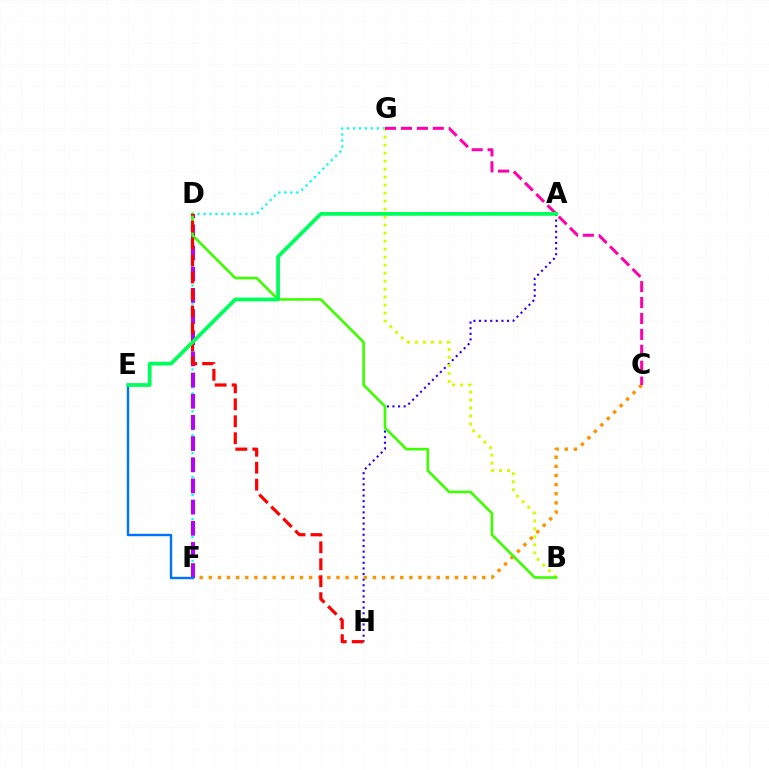{('A', 'H'): [{'color': '#2500ff', 'line_style': 'dotted', 'thickness': 1.52}], ('F', 'G'): [{'color': '#00fff6', 'line_style': 'dotted', 'thickness': 1.63}], ('C', 'F'): [{'color': '#ff9400', 'line_style': 'dotted', 'thickness': 2.48}], ('D', 'F'): [{'color': '#b900ff', 'line_style': 'dashed', 'thickness': 2.88}], ('E', 'F'): [{'color': '#0074ff', 'line_style': 'solid', 'thickness': 1.74}], ('B', 'G'): [{'color': '#d1ff00', 'line_style': 'dotted', 'thickness': 2.17}], ('B', 'D'): [{'color': '#3dff00', 'line_style': 'solid', 'thickness': 1.89}], ('C', 'G'): [{'color': '#ff00ac', 'line_style': 'dashed', 'thickness': 2.16}], ('D', 'H'): [{'color': '#ff0000', 'line_style': 'dashed', 'thickness': 2.3}], ('A', 'E'): [{'color': '#00ff5c', 'line_style': 'solid', 'thickness': 2.72}]}